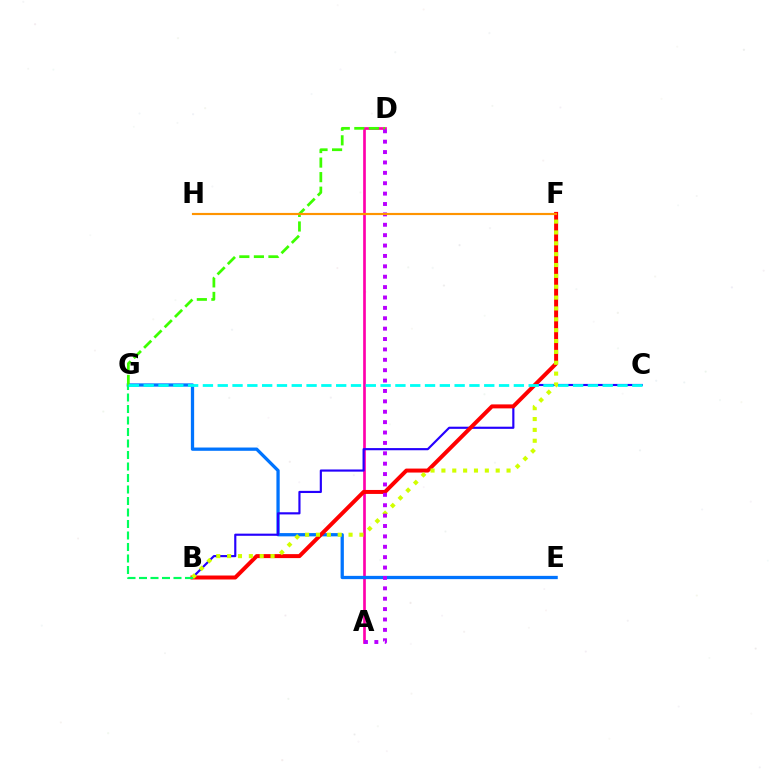{('A', 'D'): [{'color': '#ff00ac', 'line_style': 'solid', 'thickness': 1.93}, {'color': '#b900ff', 'line_style': 'dotted', 'thickness': 2.82}], ('E', 'G'): [{'color': '#0074ff', 'line_style': 'solid', 'thickness': 2.36}], ('B', 'C'): [{'color': '#2500ff', 'line_style': 'solid', 'thickness': 1.55}], ('B', 'F'): [{'color': '#ff0000', 'line_style': 'solid', 'thickness': 2.87}, {'color': '#d1ff00', 'line_style': 'dotted', 'thickness': 2.95}], ('B', 'G'): [{'color': '#00ff5c', 'line_style': 'dashed', 'thickness': 1.56}], ('D', 'G'): [{'color': '#3dff00', 'line_style': 'dashed', 'thickness': 1.98}], ('F', 'H'): [{'color': '#ff9400', 'line_style': 'solid', 'thickness': 1.56}], ('C', 'G'): [{'color': '#00fff6', 'line_style': 'dashed', 'thickness': 2.01}]}